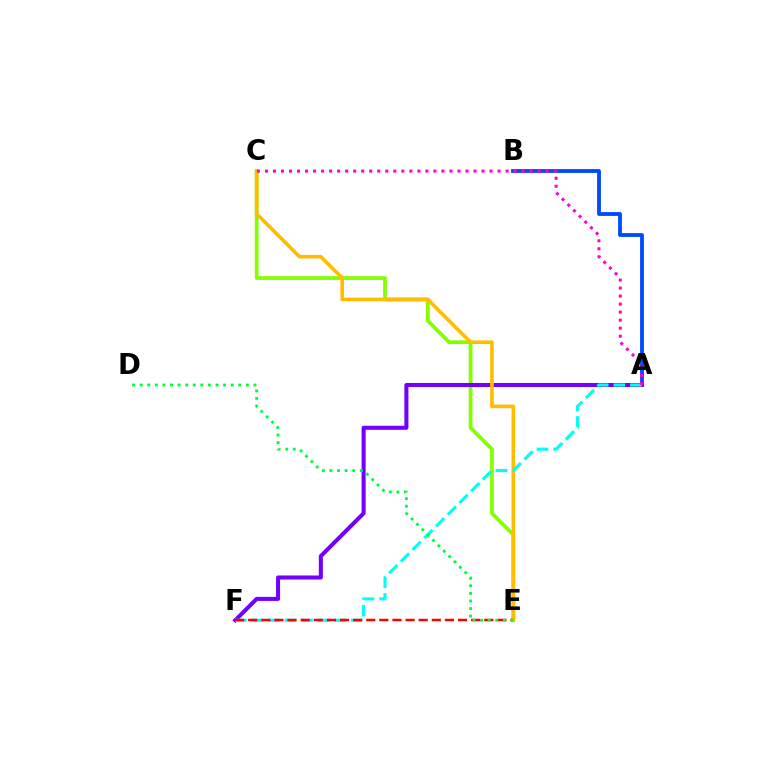{('C', 'E'): [{'color': '#84ff00', 'line_style': 'solid', 'thickness': 2.71}, {'color': '#ffbd00', 'line_style': 'solid', 'thickness': 2.61}], ('A', 'B'): [{'color': '#004bff', 'line_style': 'solid', 'thickness': 2.76}], ('A', 'F'): [{'color': '#7200ff', 'line_style': 'solid', 'thickness': 2.92}, {'color': '#00fff6', 'line_style': 'dashed', 'thickness': 2.25}], ('E', 'F'): [{'color': '#ff0000', 'line_style': 'dashed', 'thickness': 1.78}], ('A', 'C'): [{'color': '#ff00cf', 'line_style': 'dotted', 'thickness': 2.18}], ('D', 'E'): [{'color': '#00ff39', 'line_style': 'dotted', 'thickness': 2.06}]}